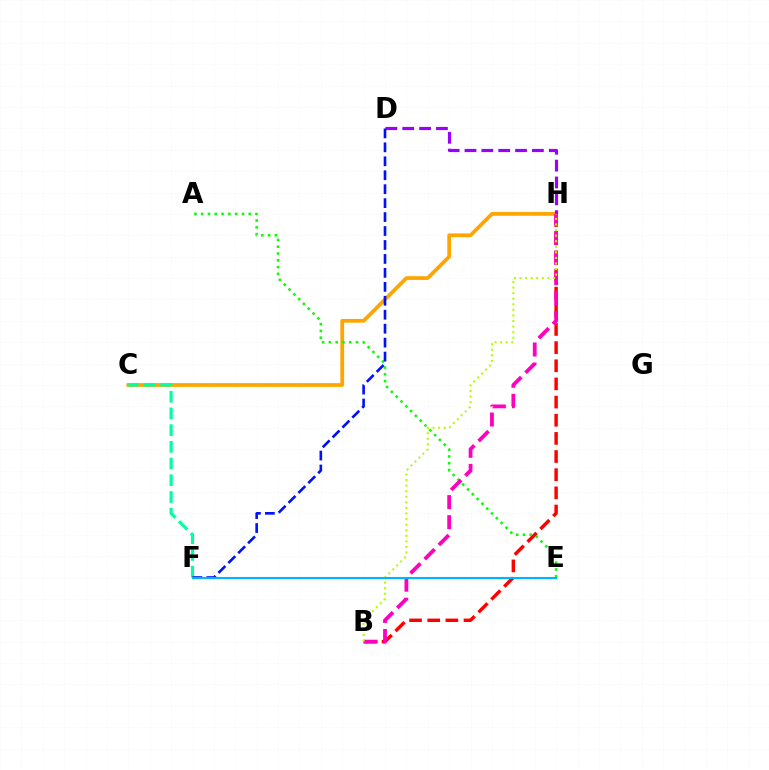{('C', 'H'): [{'color': '#ffa500', 'line_style': 'solid', 'thickness': 2.7}], ('B', 'H'): [{'color': '#ff0000', 'line_style': 'dashed', 'thickness': 2.47}, {'color': '#ff00bd', 'line_style': 'dashed', 'thickness': 2.72}, {'color': '#b3ff00', 'line_style': 'dotted', 'thickness': 1.51}], ('A', 'E'): [{'color': '#08ff00', 'line_style': 'dotted', 'thickness': 1.85}], ('D', 'H'): [{'color': '#9b00ff', 'line_style': 'dashed', 'thickness': 2.29}], ('C', 'F'): [{'color': '#00ff9d', 'line_style': 'dashed', 'thickness': 2.27}], ('D', 'F'): [{'color': '#0010ff', 'line_style': 'dashed', 'thickness': 1.9}], ('E', 'F'): [{'color': '#00b5ff', 'line_style': 'solid', 'thickness': 1.51}]}